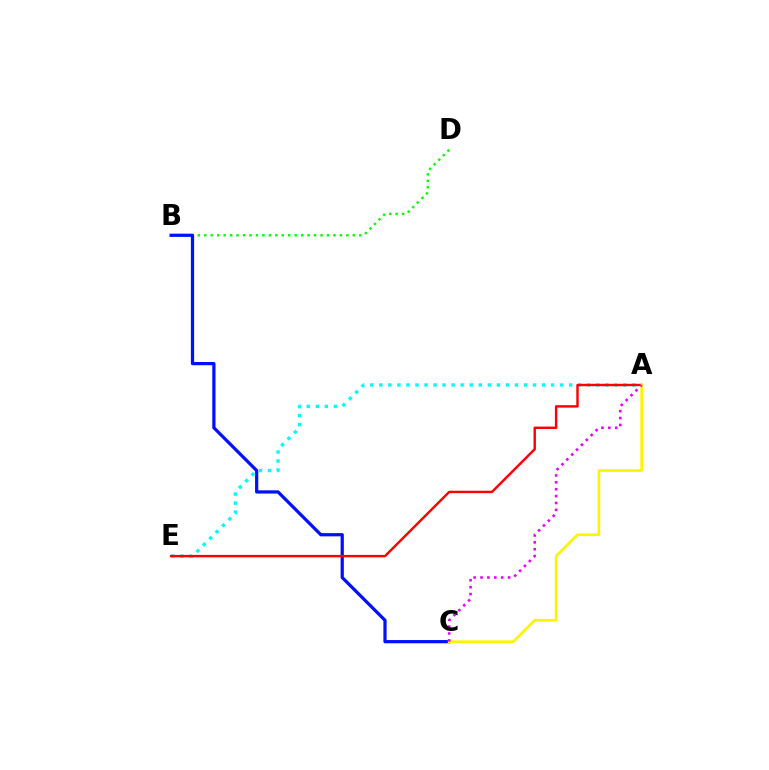{('B', 'D'): [{'color': '#08ff00', 'line_style': 'dotted', 'thickness': 1.75}], ('B', 'C'): [{'color': '#0010ff', 'line_style': 'solid', 'thickness': 2.33}], ('A', 'E'): [{'color': '#00fff6', 'line_style': 'dotted', 'thickness': 2.46}, {'color': '#ff0000', 'line_style': 'solid', 'thickness': 1.75}], ('A', 'C'): [{'color': '#fcf500', 'line_style': 'solid', 'thickness': 1.91}, {'color': '#ee00ff', 'line_style': 'dotted', 'thickness': 1.87}]}